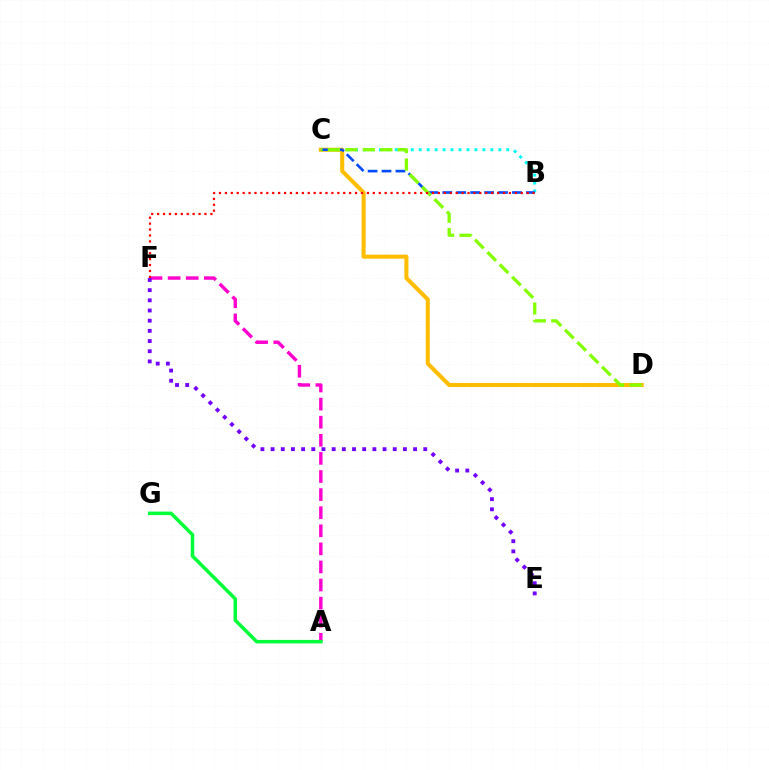{('A', 'F'): [{'color': '#ff00cf', 'line_style': 'dashed', 'thickness': 2.46}], ('B', 'C'): [{'color': '#00fff6', 'line_style': 'dotted', 'thickness': 2.16}, {'color': '#004bff', 'line_style': 'dashed', 'thickness': 1.89}], ('C', 'D'): [{'color': '#ffbd00', 'line_style': 'solid', 'thickness': 2.92}, {'color': '#84ff00', 'line_style': 'dashed', 'thickness': 2.37}], ('E', 'F'): [{'color': '#7200ff', 'line_style': 'dotted', 'thickness': 2.77}], ('A', 'G'): [{'color': '#00ff39', 'line_style': 'solid', 'thickness': 2.53}], ('B', 'F'): [{'color': '#ff0000', 'line_style': 'dotted', 'thickness': 1.61}]}